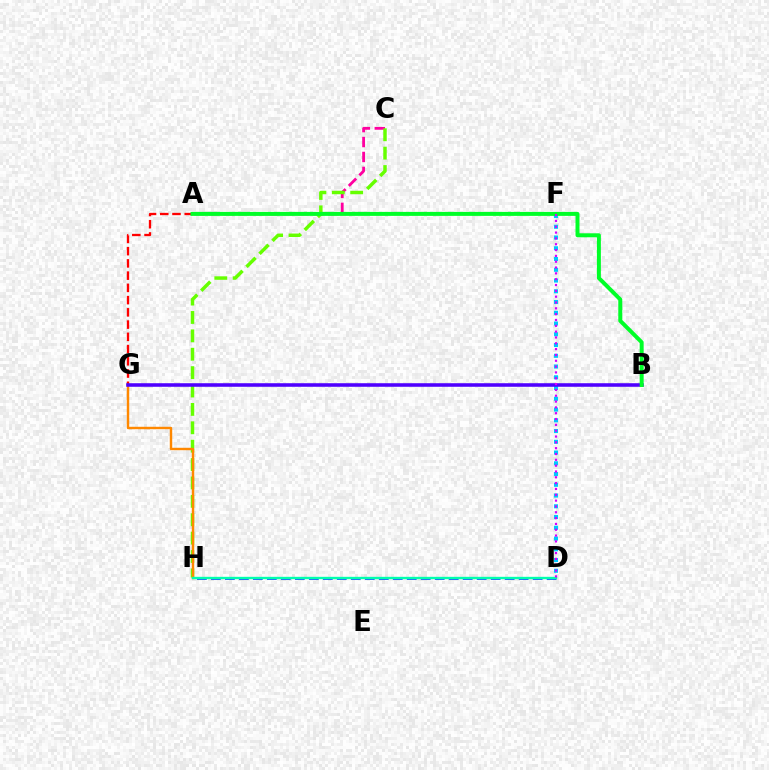{('A', 'F'): [{'color': '#eeff00', 'line_style': 'dashed', 'thickness': 1.52}], ('D', 'H'): [{'color': '#003fff', 'line_style': 'dashed', 'thickness': 1.9}, {'color': '#00ffaf', 'line_style': 'solid', 'thickness': 1.7}], ('A', 'C'): [{'color': '#ff00a0', 'line_style': 'dashed', 'thickness': 2.03}], ('A', 'G'): [{'color': '#ff0000', 'line_style': 'dashed', 'thickness': 1.66}], ('C', 'H'): [{'color': '#66ff00', 'line_style': 'dashed', 'thickness': 2.5}], ('D', 'F'): [{'color': '#00c7ff', 'line_style': 'dotted', 'thickness': 2.92}, {'color': '#d600ff', 'line_style': 'dotted', 'thickness': 1.58}], ('G', 'H'): [{'color': '#ff8800', 'line_style': 'solid', 'thickness': 1.75}], ('B', 'G'): [{'color': '#4f00ff', 'line_style': 'solid', 'thickness': 2.56}], ('A', 'B'): [{'color': '#00ff27', 'line_style': 'solid', 'thickness': 2.87}]}